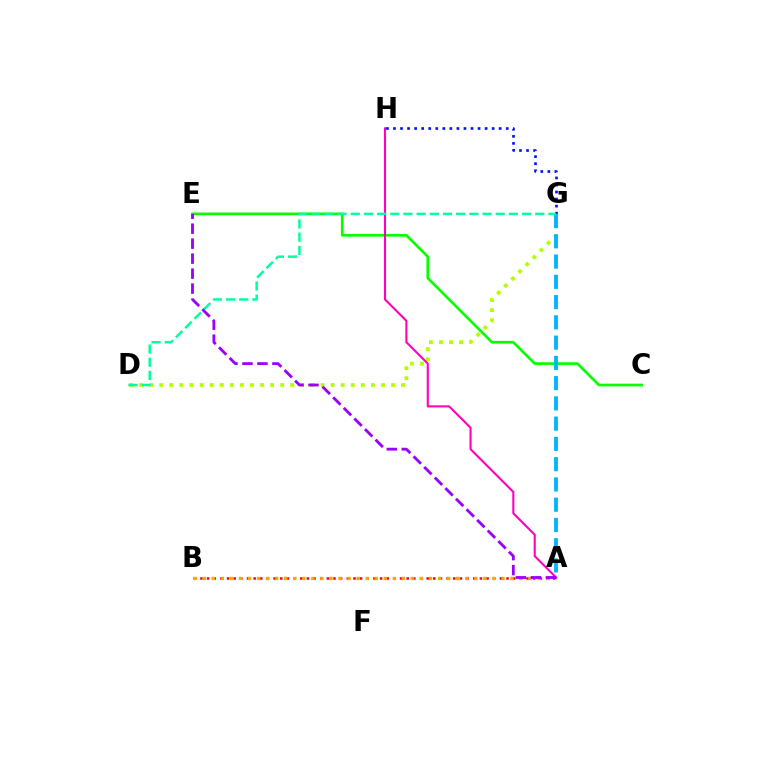{('D', 'G'): [{'color': '#b3ff00', 'line_style': 'dotted', 'thickness': 2.74}, {'color': '#00ff9d', 'line_style': 'dashed', 'thickness': 1.79}], ('A', 'B'): [{'color': '#ff0000', 'line_style': 'dotted', 'thickness': 1.81}, {'color': '#ffa500', 'line_style': 'dotted', 'thickness': 2.46}], ('C', 'E'): [{'color': '#08ff00', 'line_style': 'solid', 'thickness': 1.94}], ('G', 'H'): [{'color': '#0010ff', 'line_style': 'dotted', 'thickness': 1.92}], ('A', 'G'): [{'color': '#00b5ff', 'line_style': 'dashed', 'thickness': 2.75}], ('A', 'H'): [{'color': '#ff00bd', 'line_style': 'solid', 'thickness': 1.51}], ('A', 'E'): [{'color': '#9b00ff', 'line_style': 'dashed', 'thickness': 2.04}]}